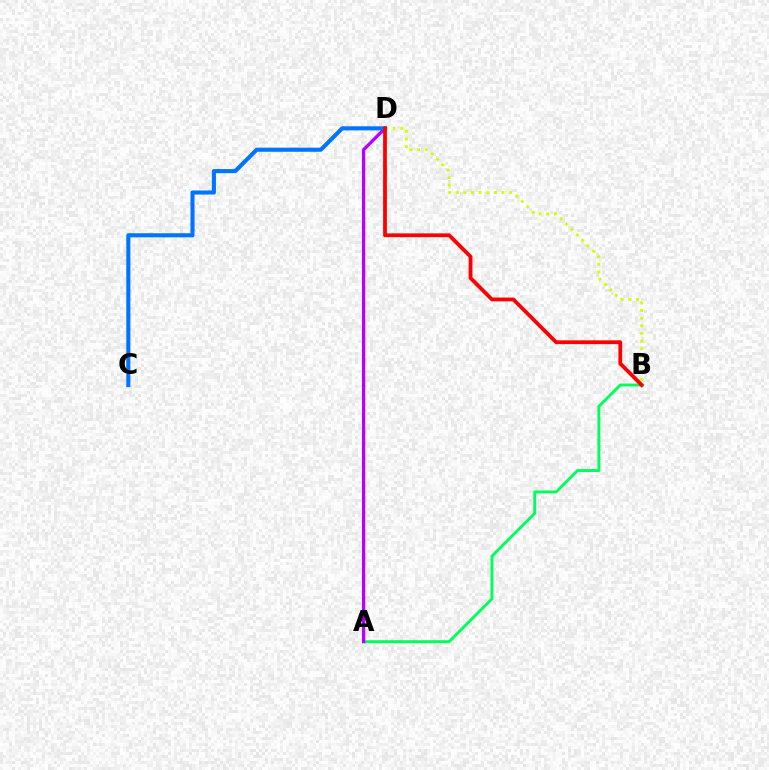{('A', 'B'): [{'color': '#00ff5c', 'line_style': 'solid', 'thickness': 2.1}], ('B', 'D'): [{'color': '#d1ff00', 'line_style': 'dotted', 'thickness': 2.08}, {'color': '#ff0000', 'line_style': 'solid', 'thickness': 2.73}], ('A', 'D'): [{'color': '#b900ff', 'line_style': 'solid', 'thickness': 2.37}], ('C', 'D'): [{'color': '#0074ff', 'line_style': 'solid', 'thickness': 2.95}]}